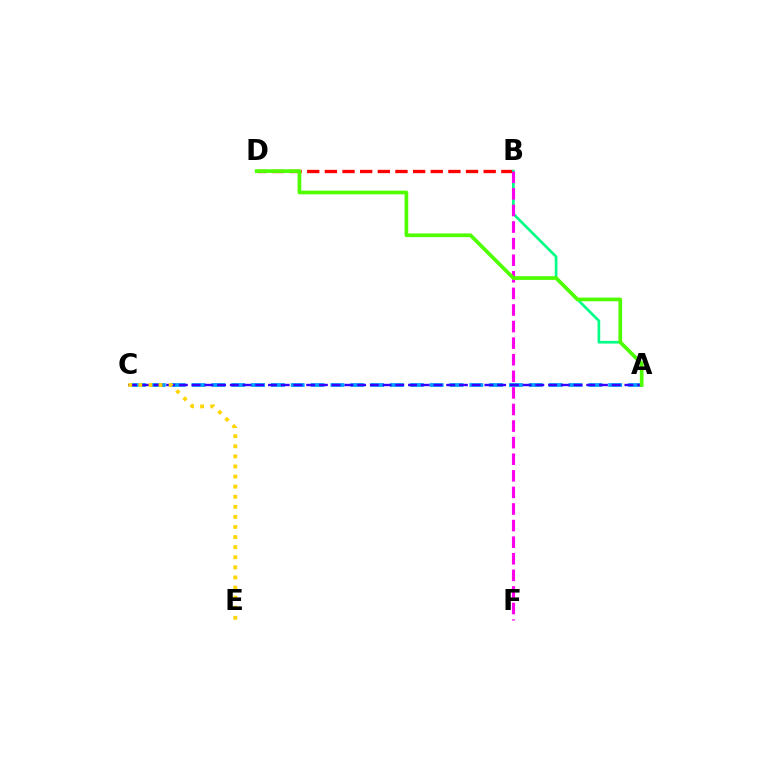{('B', 'D'): [{'color': '#ff0000', 'line_style': 'dashed', 'thickness': 2.4}], ('A', 'C'): [{'color': '#009eff', 'line_style': 'dashed', 'thickness': 2.7}, {'color': '#3700ff', 'line_style': 'dashed', 'thickness': 1.73}], ('A', 'B'): [{'color': '#00ff86', 'line_style': 'solid', 'thickness': 1.92}], ('B', 'F'): [{'color': '#ff00ed', 'line_style': 'dashed', 'thickness': 2.25}], ('A', 'D'): [{'color': '#4fff00', 'line_style': 'solid', 'thickness': 2.66}], ('C', 'E'): [{'color': '#ffd500', 'line_style': 'dotted', 'thickness': 2.74}]}